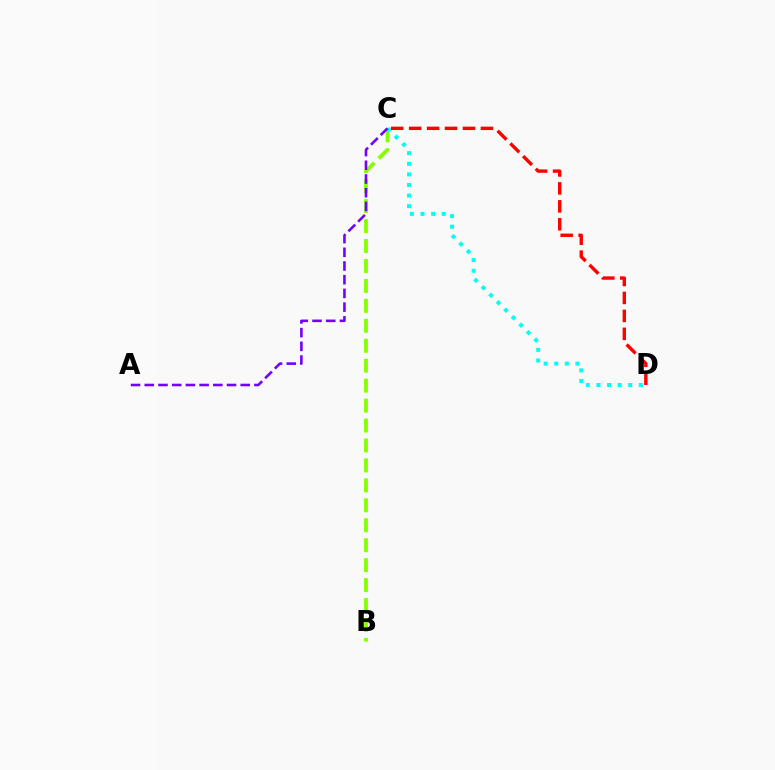{('B', 'C'): [{'color': '#84ff00', 'line_style': 'dashed', 'thickness': 2.71}], ('C', 'D'): [{'color': '#00fff6', 'line_style': 'dotted', 'thickness': 2.88}, {'color': '#ff0000', 'line_style': 'dashed', 'thickness': 2.44}], ('A', 'C'): [{'color': '#7200ff', 'line_style': 'dashed', 'thickness': 1.86}]}